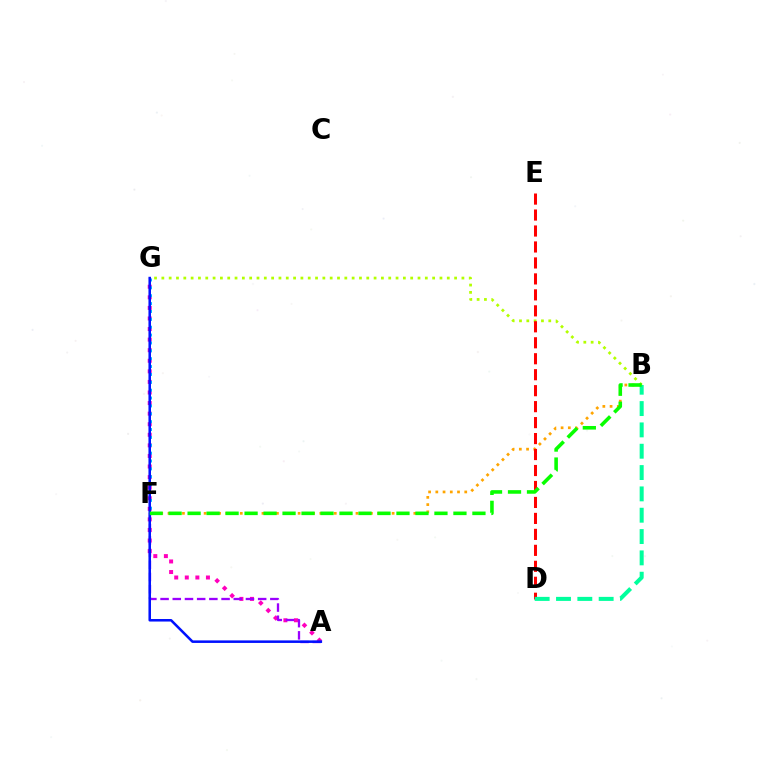{('A', 'G'): [{'color': '#ff00bd', 'line_style': 'dotted', 'thickness': 2.87}, {'color': '#0010ff', 'line_style': 'solid', 'thickness': 1.82}], ('A', 'F'): [{'color': '#9b00ff', 'line_style': 'dashed', 'thickness': 1.66}], ('F', 'G'): [{'color': '#00b5ff', 'line_style': 'dotted', 'thickness': 2.14}], ('B', 'G'): [{'color': '#b3ff00', 'line_style': 'dotted', 'thickness': 1.99}], ('B', 'F'): [{'color': '#ffa500', 'line_style': 'dotted', 'thickness': 1.96}, {'color': '#08ff00', 'line_style': 'dashed', 'thickness': 2.58}], ('D', 'E'): [{'color': '#ff0000', 'line_style': 'dashed', 'thickness': 2.17}], ('B', 'D'): [{'color': '#00ff9d', 'line_style': 'dashed', 'thickness': 2.9}]}